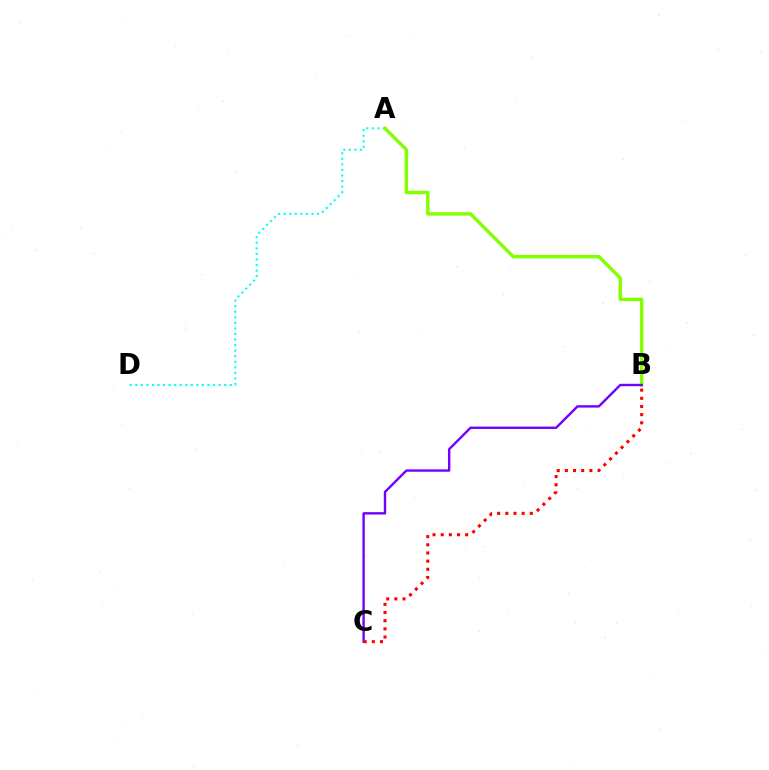{('A', 'D'): [{'color': '#00fff6', 'line_style': 'dotted', 'thickness': 1.51}], ('A', 'B'): [{'color': '#84ff00', 'line_style': 'solid', 'thickness': 2.48}], ('B', 'C'): [{'color': '#7200ff', 'line_style': 'solid', 'thickness': 1.72}, {'color': '#ff0000', 'line_style': 'dotted', 'thickness': 2.22}]}